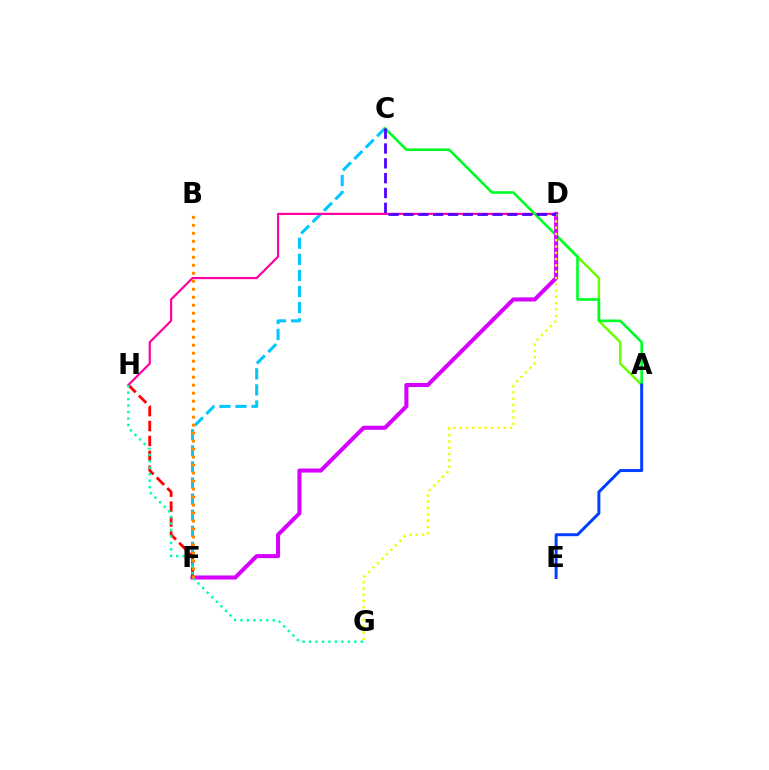{('C', 'F'): [{'color': '#00c7ff', 'line_style': 'dashed', 'thickness': 2.18}], ('F', 'H'): [{'color': '#ff0000', 'line_style': 'dashed', 'thickness': 2.02}], ('A', 'D'): [{'color': '#66ff00', 'line_style': 'solid', 'thickness': 1.75}], ('D', 'H'): [{'color': '#ff00a0', 'line_style': 'solid', 'thickness': 1.57}], ('A', 'C'): [{'color': '#00ff27', 'line_style': 'solid', 'thickness': 1.89}], ('D', 'F'): [{'color': '#d600ff', 'line_style': 'solid', 'thickness': 2.92}], ('D', 'G'): [{'color': '#eeff00', 'line_style': 'dotted', 'thickness': 1.71}], ('G', 'H'): [{'color': '#00ffaf', 'line_style': 'dotted', 'thickness': 1.75}], ('A', 'E'): [{'color': '#003fff', 'line_style': 'solid', 'thickness': 2.13}], ('B', 'F'): [{'color': '#ff8800', 'line_style': 'dotted', 'thickness': 2.17}], ('C', 'D'): [{'color': '#4f00ff', 'line_style': 'dashed', 'thickness': 2.01}]}